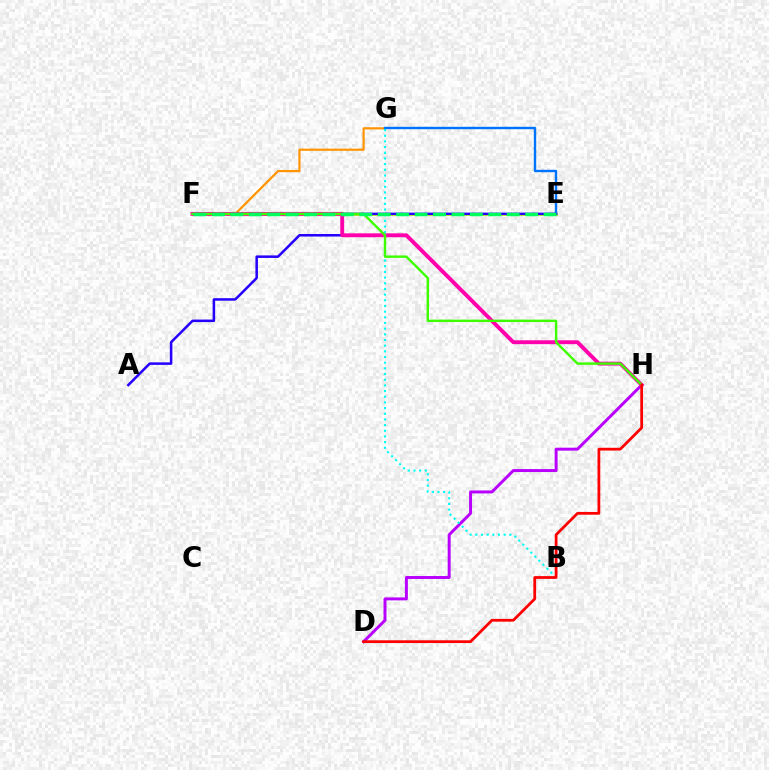{('D', 'H'): [{'color': '#b900ff', 'line_style': 'solid', 'thickness': 2.13}, {'color': '#ff0000', 'line_style': 'solid', 'thickness': 1.99}], ('E', 'F'): [{'color': '#d1ff00', 'line_style': 'solid', 'thickness': 2.0}, {'color': '#00ff5c', 'line_style': 'dashed', 'thickness': 2.5}], ('F', 'G'): [{'color': '#ff9400', 'line_style': 'solid', 'thickness': 1.58}], ('E', 'G'): [{'color': '#0074ff', 'line_style': 'solid', 'thickness': 1.73}], ('A', 'E'): [{'color': '#2500ff', 'line_style': 'solid', 'thickness': 1.82}], ('F', 'H'): [{'color': '#ff00ac', 'line_style': 'solid', 'thickness': 2.8}, {'color': '#3dff00', 'line_style': 'solid', 'thickness': 1.75}], ('B', 'G'): [{'color': '#00fff6', 'line_style': 'dotted', 'thickness': 1.54}]}